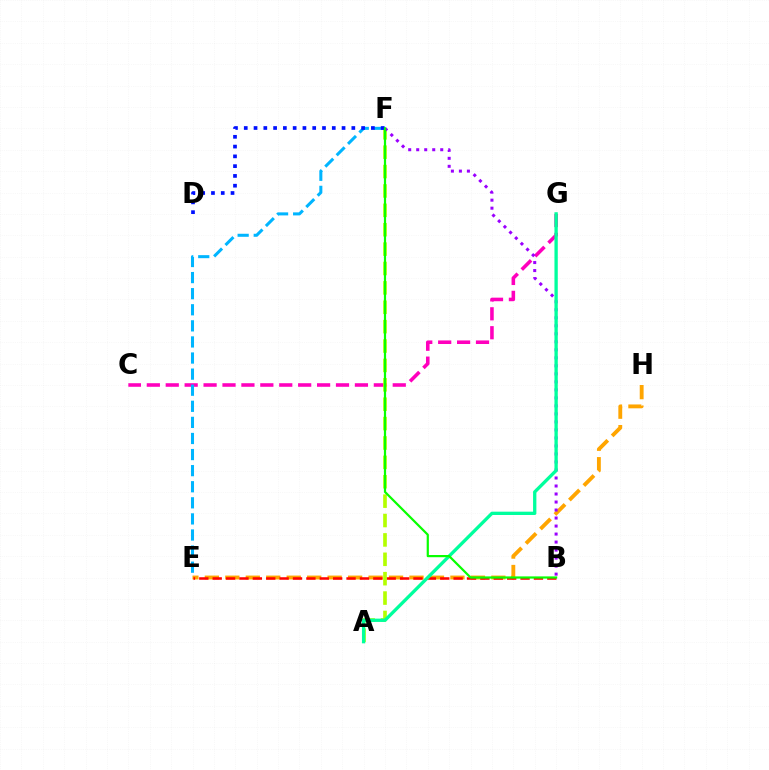{('C', 'G'): [{'color': '#ff00bd', 'line_style': 'dashed', 'thickness': 2.57}], ('E', 'H'): [{'color': '#ffa500', 'line_style': 'dashed', 'thickness': 2.78}], ('B', 'E'): [{'color': '#ff0000', 'line_style': 'dashed', 'thickness': 1.82}], ('A', 'F'): [{'color': '#b3ff00', 'line_style': 'dashed', 'thickness': 2.63}], ('B', 'F'): [{'color': '#9b00ff', 'line_style': 'dotted', 'thickness': 2.18}, {'color': '#08ff00', 'line_style': 'solid', 'thickness': 1.59}], ('A', 'G'): [{'color': '#00ff9d', 'line_style': 'solid', 'thickness': 2.39}], ('E', 'F'): [{'color': '#00b5ff', 'line_style': 'dashed', 'thickness': 2.19}], ('D', 'F'): [{'color': '#0010ff', 'line_style': 'dotted', 'thickness': 2.66}]}